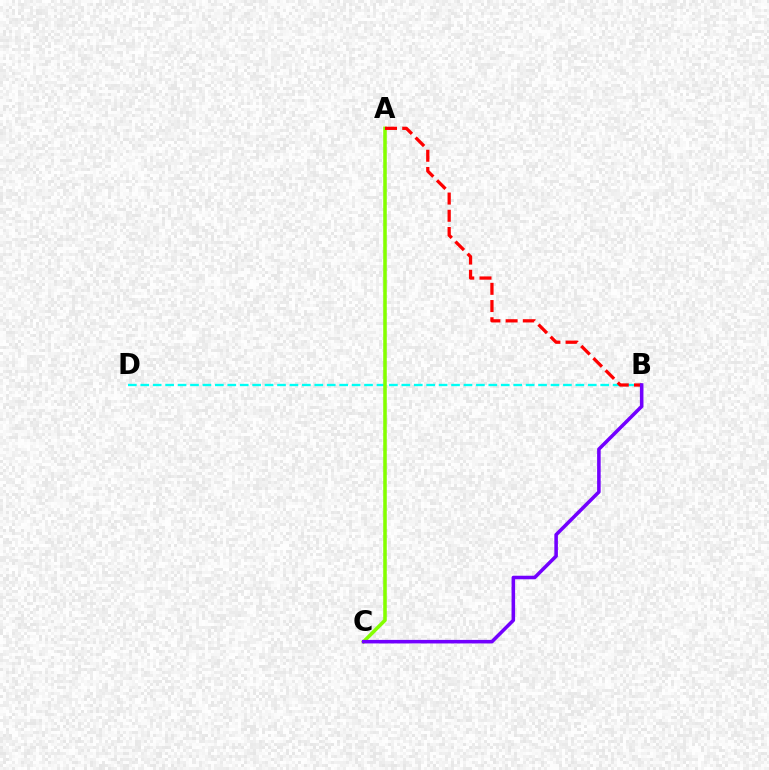{('B', 'D'): [{'color': '#00fff6', 'line_style': 'dashed', 'thickness': 1.69}], ('A', 'C'): [{'color': '#84ff00', 'line_style': 'solid', 'thickness': 2.56}], ('A', 'B'): [{'color': '#ff0000', 'line_style': 'dashed', 'thickness': 2.34}], ('B', 'C'): [{'color': '#7200ff', 'line_style': 'solid', 'thickness': 2.55}]}